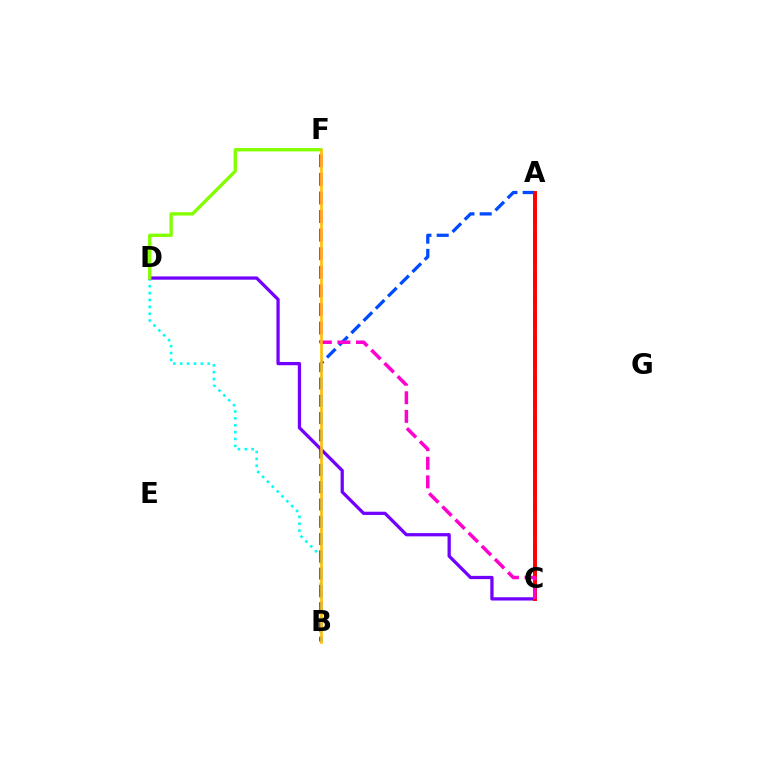{('B', 'D'): [{'color': '#00fff6', 'line_style': 'dotted', 'thickness': 1.87}], ('A', 'B'): [{'color': '#004bff', 'line_style': 'dashed', 'thickness': 2.35}], ('C', 'D'): [{'color': '#7200ff', 'line_style': 'solid', 'thickness': 2.35}], ('D', 'F'): [{'color': '#84ff00', 'line_style': 'solid', 'thickness': 2.4}], ('A', 'C'): [{'color': '#00ff39', 'line_style': 'dashed', 'thickness': 2.83}, {'color': '#ff0000', 'line_style': 'solid', 'thickness': 2.82}], ('C', 'F'): [{'color': '#ff00cf', 'line_style': 'dashed', 'thickness': 2.53}], ('B', 'F'): [{'color': '#ffbd00', 'line_style': 'solid', 'thickness': 1.88}]}